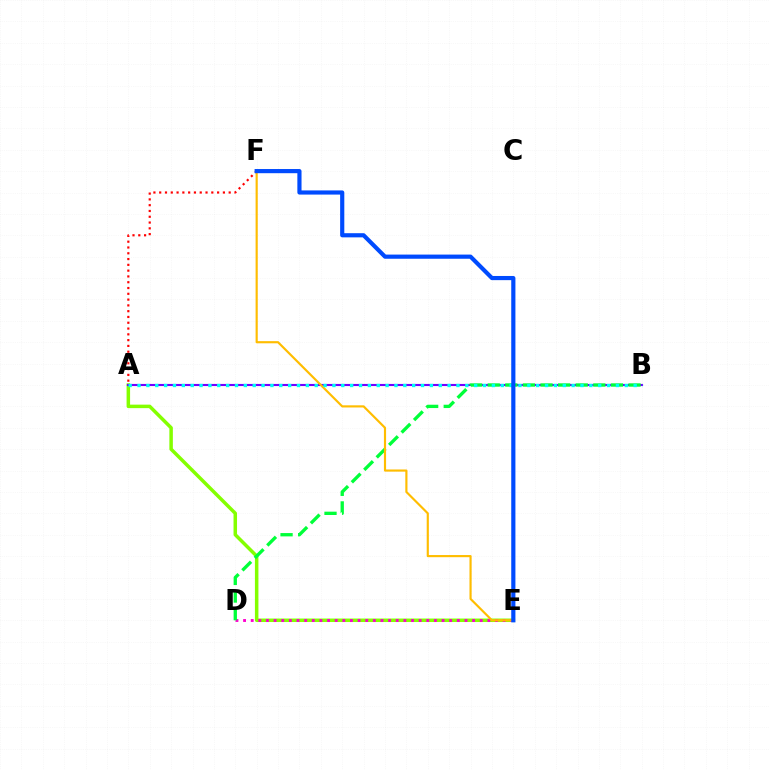{('A', 'E'): [{'color': '#84ff00', 'line_style': 'solid', 'thickness': 2.52}], ('A', 'B'): [{'color': '#7200ff', 'line_style': 'solid', 'thickness': 1.53}, {'color': '#00fff6', 'line_style': 'dotted', 'thickness': 2.41}], ('D', 'E'): [{'color': '#ff00cf', 'line_style': 'dotted', 'thickness': 2.07}], ('B', 'D'): [{'color': '#00ff39', 'line_style': 'dashed', 'thickness': 2.39}], ('E', 'F'): [{'color': '#ffbd00', 'line_style': 'solid', 'thickness': 1.55}, {'color': '#004bff', 'line_style': 'solid', 'thickness': 3.0}], ('A', 'F'): [{'color': '#ff0000', 'line_style': 'dotted', 'thickness': 1.57}]}